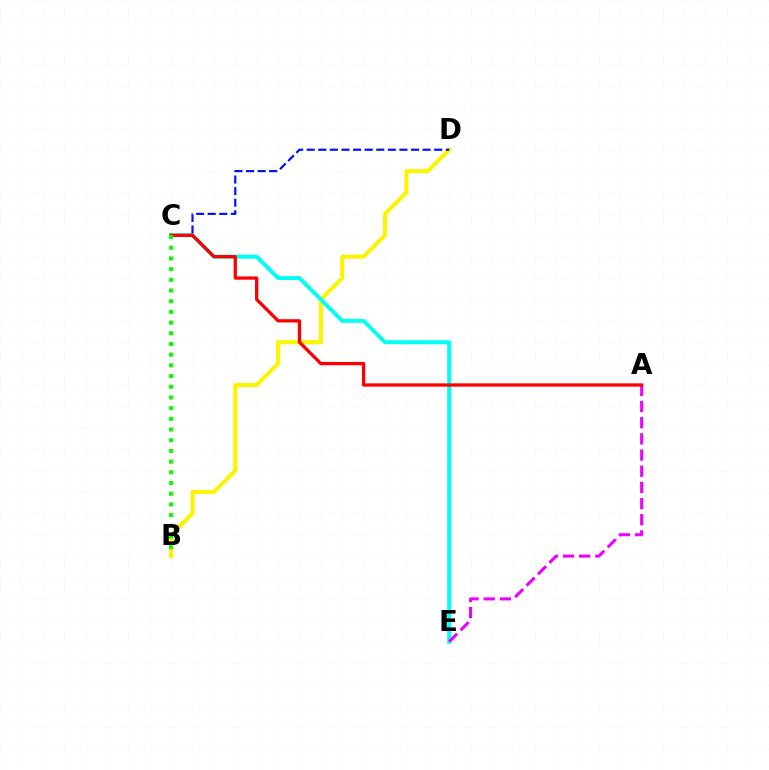{('B', 'D'): [{'color': '#fcf500', 'line_style': 'solid', 'thickness': 2.93}], ('C', 'E'): [{'color': '#00fff6', 'line_style': 'solid', 'thickness': 2.86}], ('C', 'D'): [{'color': '#0010ff', 'line_style': 'dashed', 'thickness': 1.57}], ('A', 'E'): [{'color': '#ee00ff', 'line_style': 'dashed', 'thickness': 2.2}], ('A', 'C'): [{'color': '#ff0000', 'line_style': 'solid', 'thickness': 2.36}], ('B', 'C'): [{'color': '#08ff00', 'line_style': 'dotted', 'thickness': 2.91}]}